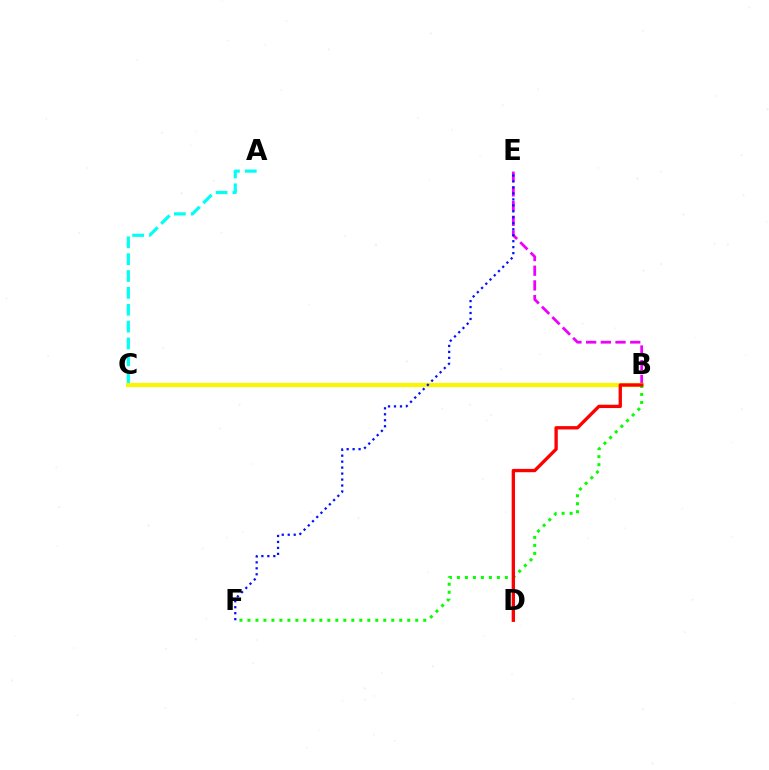{('B', 'E'): [{'color': '#ee00ff', 'line_style': 'dashed', 'thickness': 2.0}], ('B', 'C'): [{'color': '#fcf500', 'line_style': 'solid', 'thickness': 3.0}], ('A', 'C'): [{'color': '#00fff6', 'line_style': 'dashed', 'thickness': 2.29}], ('E', 'F'): [{'color': '#0010ff', 'line_style': 'dotted', 'thickness': 1.62}], ('B', 'F'): [{'color': '#08ff00', 'line_style': 'dotted', 'thickness': 2.17}], ('B', 'D'): [{'color': '#ff0000', 'line_style': 'solid', 'thickness': 2.39}]}